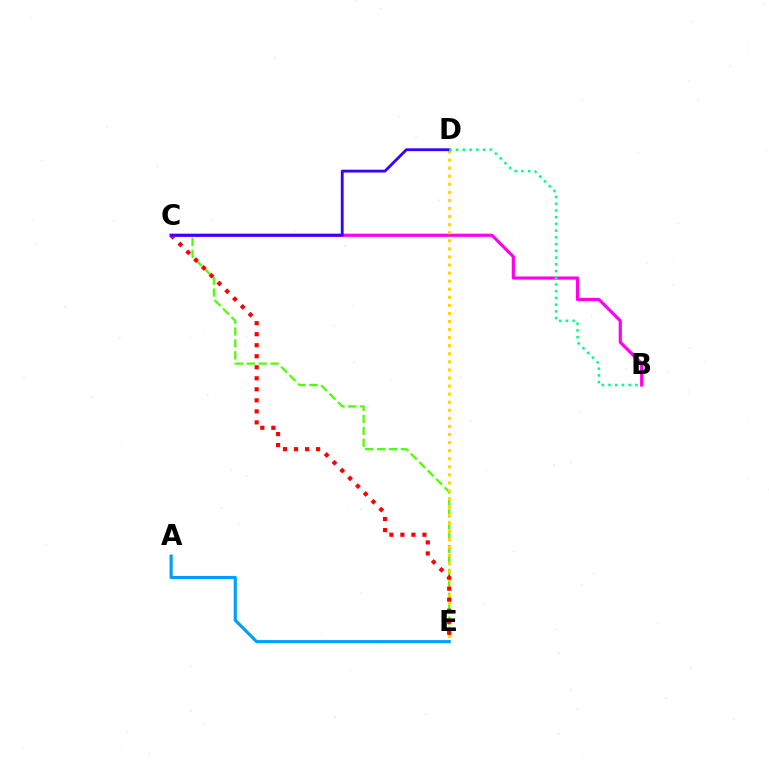{('C', 'E'): [{'color': '#4fff00', 'line_style': 'dashed', 'thickness': 1.62}, {'color': '#ff0000', 'line_style': 'dotted', 'thickness': 3.0}], ('B', 'C'): [{'color': '#ff00ed', 'line_style': 'solid', 'thickness': 2.27}], ('D', 'E'): [{'color': '#ffd500', 'line_style': 'dotted', 'thickness': 2.19}], ('C', 'D'): [{'color': '#3700ff', 'line_style': 'solid', 'thickness': 2.02}], ('A', 'E'): [{'color': '#009eff', 'line_style': 'solid', 'thickness': 2.26}], ('B', 'D'): [{'color': '#00ff86', 'line_style': 'dotted', 'thickness': 1.83}]}